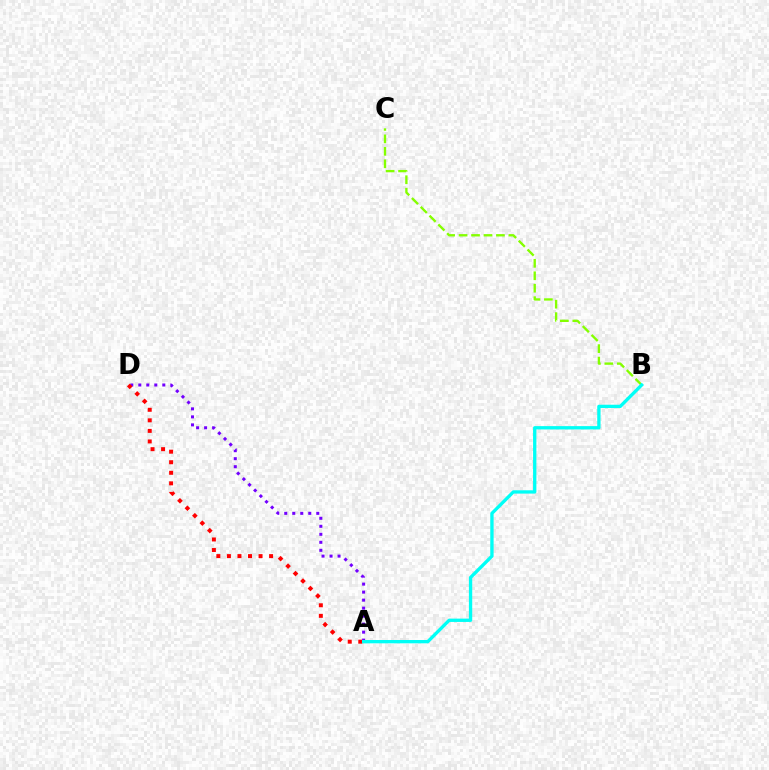{('A', 'D'): [{'color': '#7200ff', 'line_style': 'dotted', 'thickness': 2.18}, {'color': '#ff0000', 'line_style': 'dotted', 'thickness': 2.87}], ('B', 'C'): [{'color': '#84ff00', 'line_style': 'dashed', 'thickness': 1.69}], ('A', 'B'): [{'color': '#00fff6', 'line_style': 'solid', 'thickness': 2.39}]}